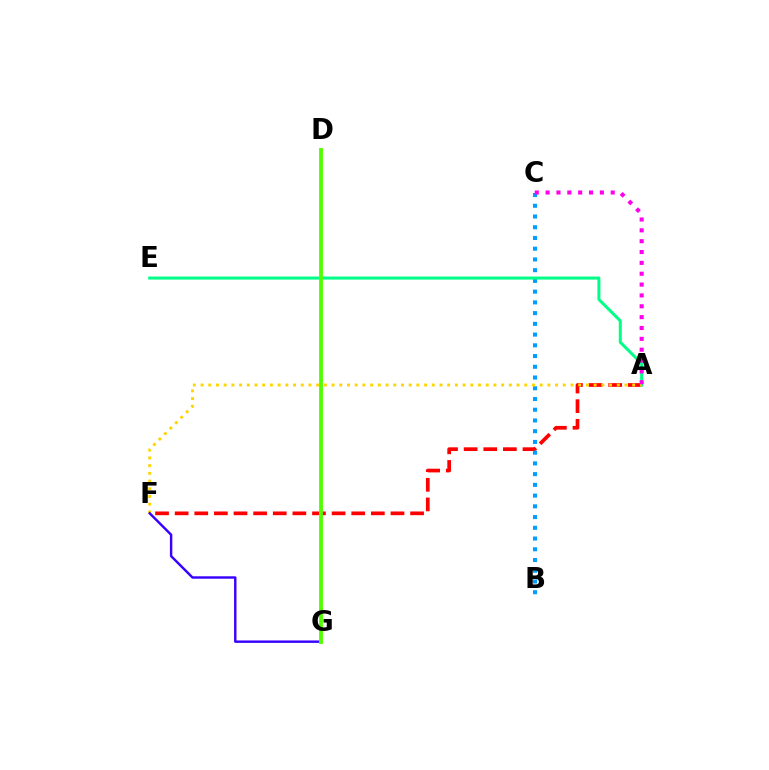{('A', 'F'): [{'color': '#ff0000', 'line_style': 'dashed', 'thickness': 2.67}, {'color': '#ffd500', 'line_style': 'dotted', 'thickness': 2.09}], ('B', 'C'): [{'color': '#009eff', 'line_style': 'dotted', 'thickness': 2.92}], ('A', 'E'): [{'color': '#00ff86', 'line_style': 'solid', 'thickness': 2.18}], ('F', 'G'): [{'color': '#3700ff', 'line_style': 'solid', 'thickness': 1.75}], ('D', 'G'): [{'color': '#4fff00', 'line_style': 'solid', 'thickness': 2.74}], ('A', 'C'): [{'color': '#ff00ed', 'line_style': 'dotted', 'thickness': 2.95}]}